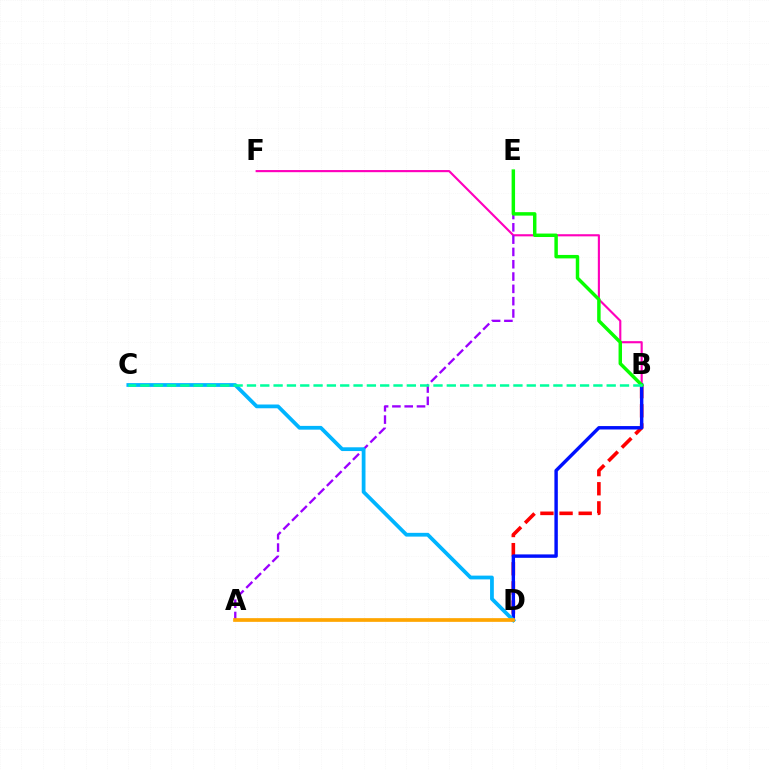{('B', 'F'): [{'color': '#ff00bd', 'line_style': 'solid', 'thickness': 1.54}], ('B', 'D'): [{'color': '#ff0000', 'line_style': 'dashed', 'thickness': 2.6}, {'color': '#0010ff', 'line_style': 'solid', 'thickness': 2.46}], ('A', 'E'): [{'color': '#9b00ff', 'line_style': 'dashed', 'thickness': 1.67}], ('A', 'D'): [{'color': '#b3ff00', 'line_style': 'dotted', 'thickness': 1.52}, {'color': '#ffa500', 'line_style': 'solid', 'thickness': 2.66}], ('C', 'D'): [{'color': '#00b5ff', 'line_style': 'solid', 'thickness': 2.71}], ('B', 'E'): [{'color': '#08ff00', 'line_style': 'solid', 'thickness': 2.49}], ('B', 'C'): [{'color': '#00ff9d', 'line_style': 'dashed', 'thickness': 1.81}]}